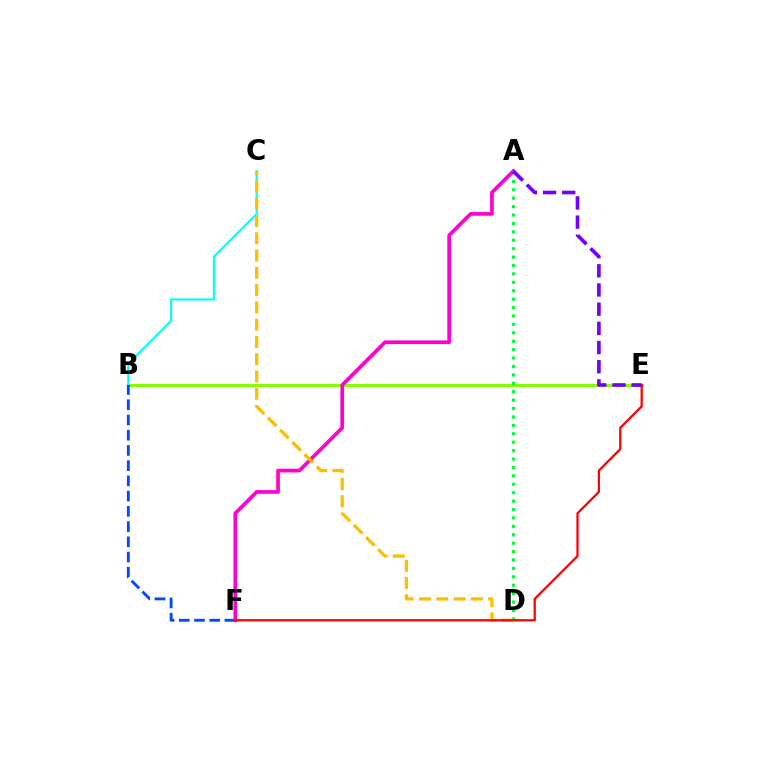{('B', 'E'): [{'color': '#84ff00', 'line_style': 'solid', 'thickness': 2.17}], ('A', 'D'): [{'color': '#00ff39', 'line_style': 'dotted', 'thickness': 2.29}], ('B', 'C'): [{'color': '#00fff6', 'line_style': 'solid', 'thickness': 1.51}], ('B', 'F'): [{'color': '#004bff', 'line_style': 'dashed', 'thickness': 2.07}], ('A', 'F'): [{'color': '#ff00cf', 'line_style': 'solid', 'thickness': 2.65}], ('C', 'D'): [{'color': '#ffbd00', 'line_style': 'dashed', 'thickness': 2.35}], ('E', 'F'): [{'color': '#ff0000', 'line_style': 'solid', 'thickness': 1.64}], ('A', 'E'): [{'color': '#7200ff', 'line_style': 'dashed', 'thickness': 2.61}]}